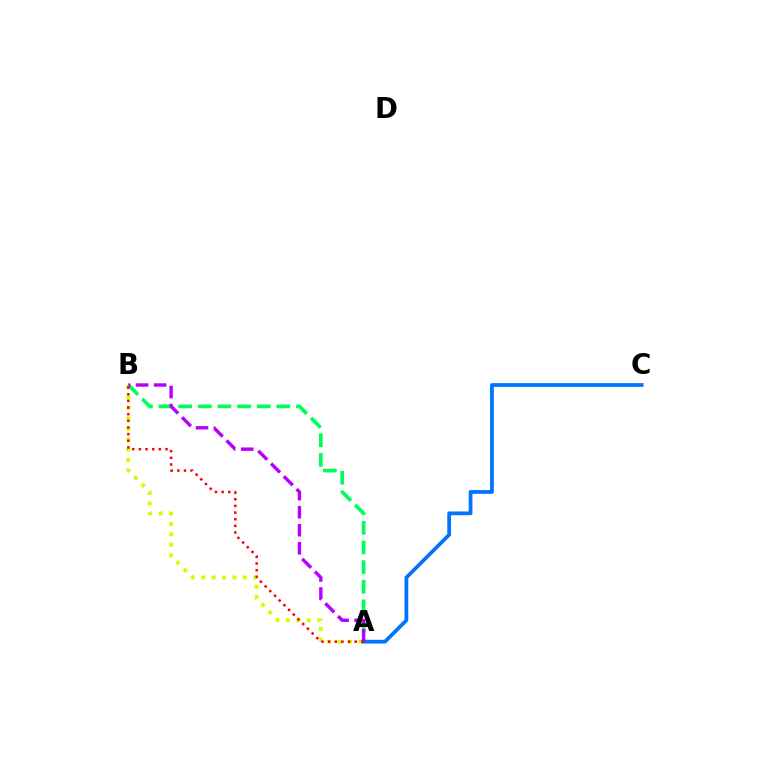{('A', 'B'): [{'color': '#d1ff00', 'line_style': 'dotted', 'thickness': 2.84}, {'color': '#00ff5c', 'line_style': 'dashed', 'thickness': 2.67}, {'color': '#b900ff', 'line_style': 'dashed', 'thickness': 2.45}, {'color': '#ff0000', 'line_style': 'dotted', 'thickness': 1.81}], ('A', 'C'): [{'color': '#0074ff', 'line_style': 'solid', 'thickness': 2.71}]}